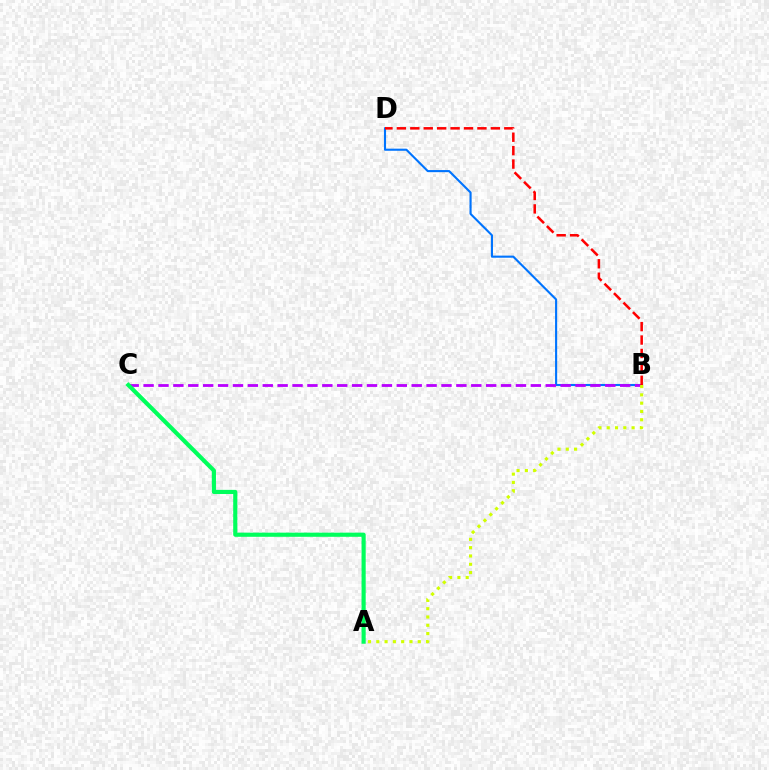{('B', 'D'): [{'color': '#0074ff', 'line_style': 'solid', 'thickness': 1.52}, {'color': '#ff0000', 'line_style': 'dashed', 'thickness': 1.82}], ('B', 'C'): [{'color': '#b900ff', 'line_style': 'dashed', 'thickness': 2.02}], ('A', 'C'): [{'color': '#00ff5c', 'line_style': 'solid', 'thickness': 2.99}], ('A', 'B'): [{'color': '#d1ff00', 'line_style': 'dotted', 'thickness': 2.25}]}